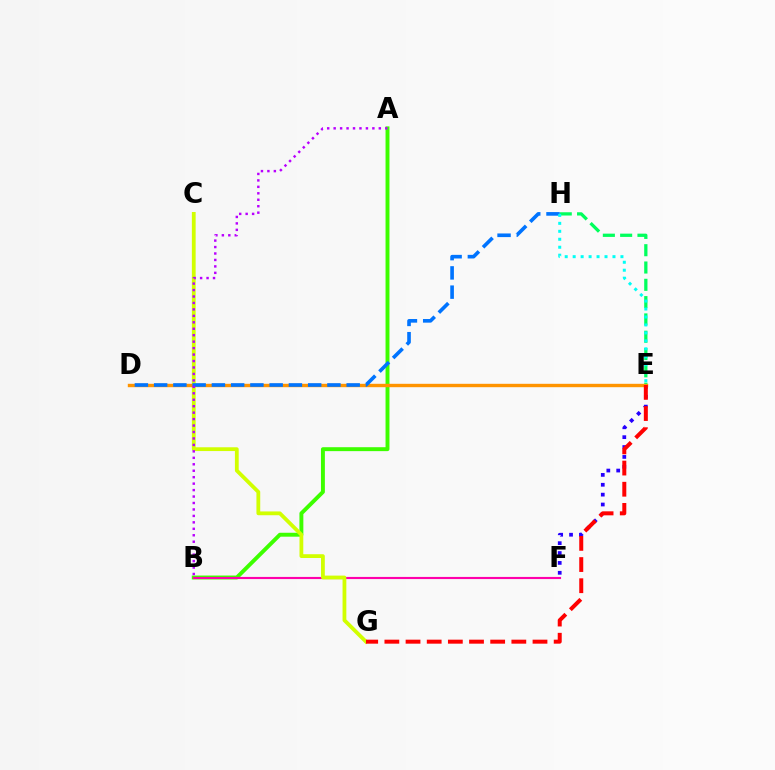{('E', 'F'): [{'color': '#2500ff', 'line_style': 'dotted', 'thickness': 2.68}], ('A', 'B'): [{'color': '#3dff00', 'line_style': 'solid', 'thickness': 2.82}, {'color': '#b900ff', 'line_style': 'dotted', 'thickness': 1.75}], ('B', 'F'): [{'color': '#ff00ac', 'line_style': 'solid', 'thickness': 1.54}], ('C', 'G'): [{'color': '#d1ff00', 'line_style': 'solid', 'thickness': 2.73}], ('E', 'H'): [{'color': '#00ff5c', 'line_style': 'dashed', 'thickness': 2.35}, {'color': '#00fff6', 'line_style': 'dotted', 'thickness': 2.16}], ('D', 'E'): [{'color': '#ff9400', 'line_style': 'solid', 'thickness': 2.44}], ('E', 'G'): [{'color': '#ff0000', 'line_style': 'dashed', 'thickness': 2.87}], ('D', 'H'): [{'color': '#0074ff', 'line_style': 'dashed', 'thickness': 2.62}]}